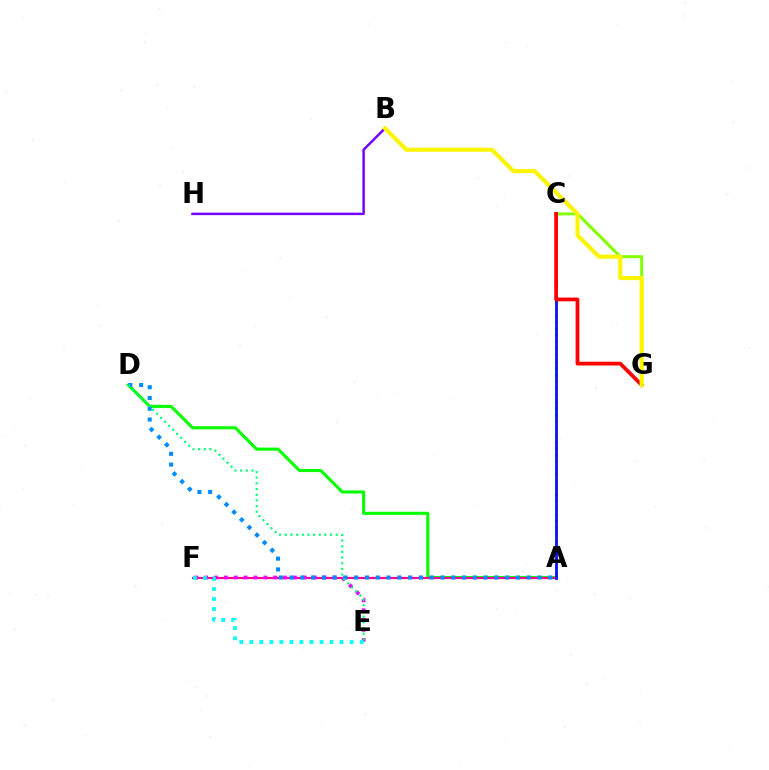{('A', 'D'): [{'color': '#08ff00', 'line_style': 'solid', 'thickness': 2.22}, {'color': '#008cff', 'line_style': 'dotted', 'thickness': 2.93}], ('A', 'F'): [{'color': '#ff0094', 'line_style': 'solid', 'thickness': 1.56}], ('C', 'G'): [{'color': '#84ff00', 'line_style': 'solid', 'thickness': 2.15}, {'color': '#ff0000', 'line_style': 'solid', 'thickness': 2.71}], ('A', 'C'): [{'color': '#ff7c00', 'line_style': 'dotted', 'thickness': 1.8}, {'color': '#0010ff', 'line_style': 'solid', 'thickness': 1.98}], ('E', 'F'): [{'color': '#ee00ff', 'line_style': 'dotted', 'thickness': 2.68}, {'color': '#00fff6', 'line_style': 'dotted', 'thickness': 2.73}], ('B', 'H'): [{'color': '#7200ff', 'line_style': 'solid', 'thickness': 1.77}], ('D', 'E'): [{'color': '#00ff74', 'line_style': 'dotted', 'thickness': 1.54}], ('B', 'G'): [{'color': '#fcf500', 'line_style': 'solid', 'thickness': 2.96}]}